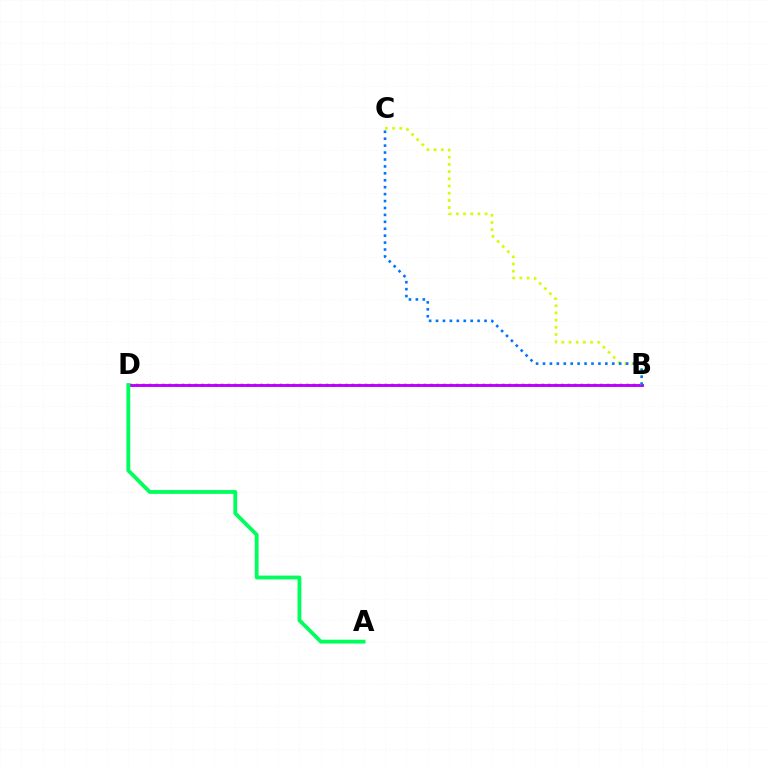{('B', 'D'): [{'color': '#ff0000', 'line_style': 'dotted', 'thickness': 1.78}, {'color': '#b900ff', 'line_style': 'solid', 'thickness': 2.08}], ('B', 'C'): [{'color': '#d1ff00', 'line_style': 'dotted', 'thickness': 1.96}, {'color': '#0074ff', 'line_style': 'dotted', 'thickness': 1.88}], ('A', 'D'): [{'color': '#00ff5c', 'line_style': 'solid', 'thickness': 2.76}]}